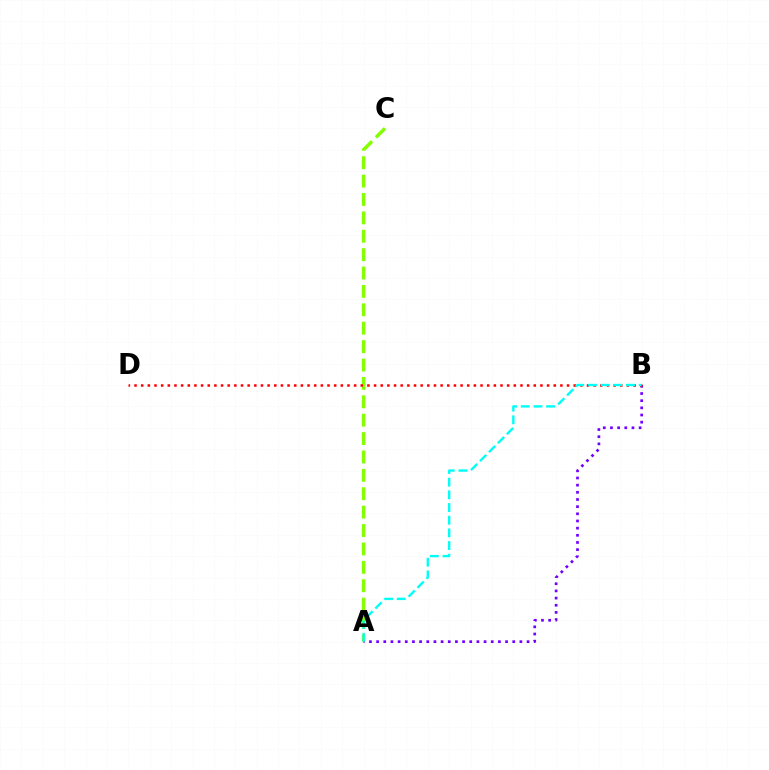{('A', 'C'): [{'color': '#84ff00', 'line_style': 'dashed', 'thickness': 2.5}], ('A', 'B'): [{'color': '#7200ff', 'line_style': 'dotted', 'thickness': 1.95}, {'color': '#00fff6', 'line_style': 'dashed', 'thickness': 1.72}], ('B', 'D'): [{'color': '#ff0000', 'line_style': 'dotted', 'thickness': 1.81}]}